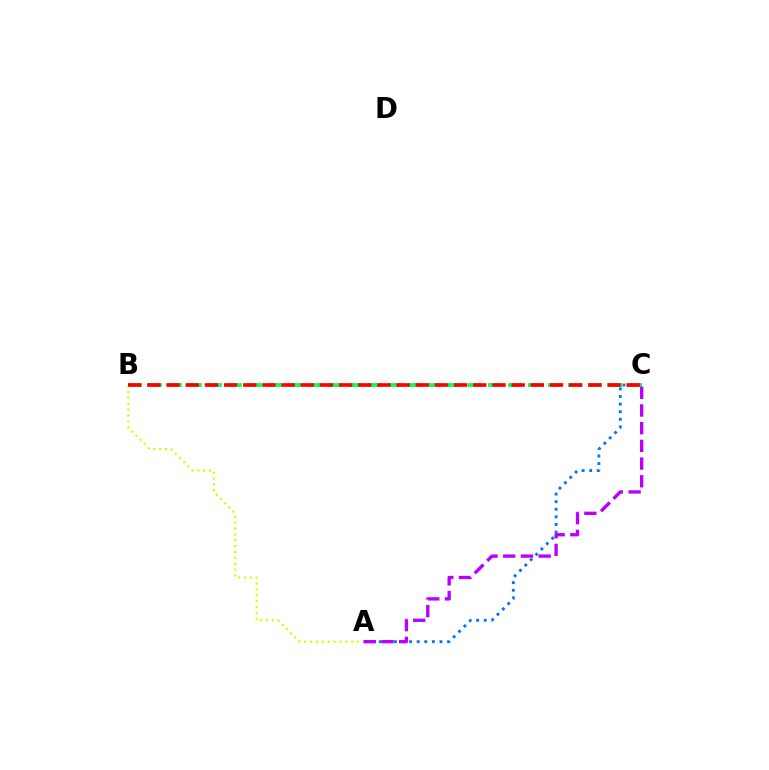{('A', 'C'): [{'color': '#0074ff', 'line_style': 'dotted', 'thickness': 2.06}, {'color': '#b900ff', 'line_style': 'dashed', 'thickness': 2.41}], ('B', 'C'): [{'color': '#00ff5c', 'line_style': 'dashed', 'thickness': 2.72}, {'color': '#ff0000', 'line_style': 'dashed', 'thickness': 2.6}], ('A', 'B'): [{'color': '#d1ff00', 'line_style': 'dotted', 'thickness': 1.6}]}